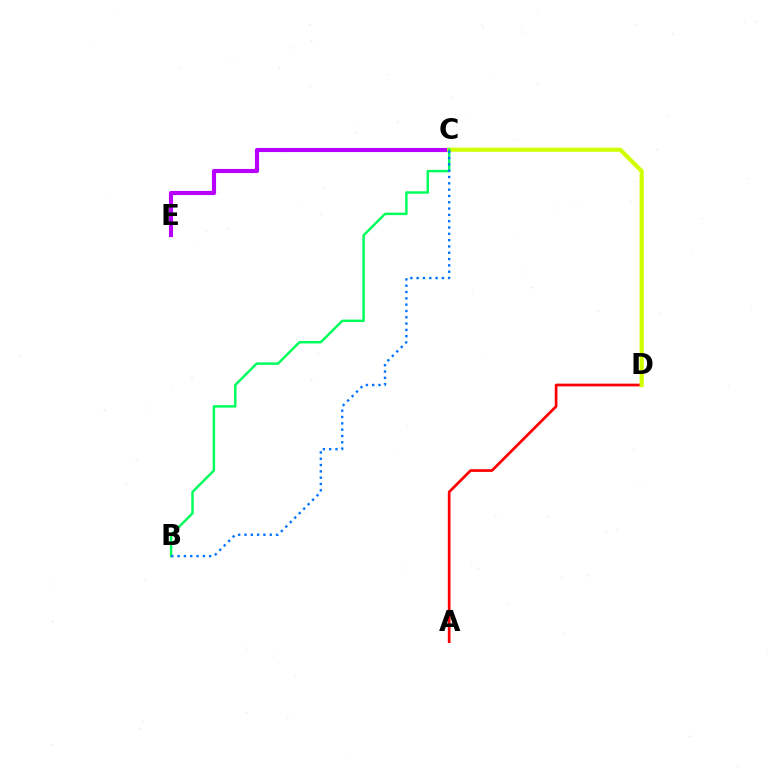{('A', 'D'): [{'color': '#ff0000', 'line_style': 'solid', 'thickness': 1.95}], ('C', 'E'): [{'color': '#b900ff', 'line_style': 'solid', 'thickness': 2.97}], ('C', 'D'): [{'color': '#d1ff00', 'line_style': 'solid', 'thickness': 2.98}], ('B', 'C'): [{'color': '#00ff5c', 'line_style': 'solid', 'thickness': 1.77}, {'color': '#0074ff', 'line_style': 'dotted', 'thickness': 1.71}]}